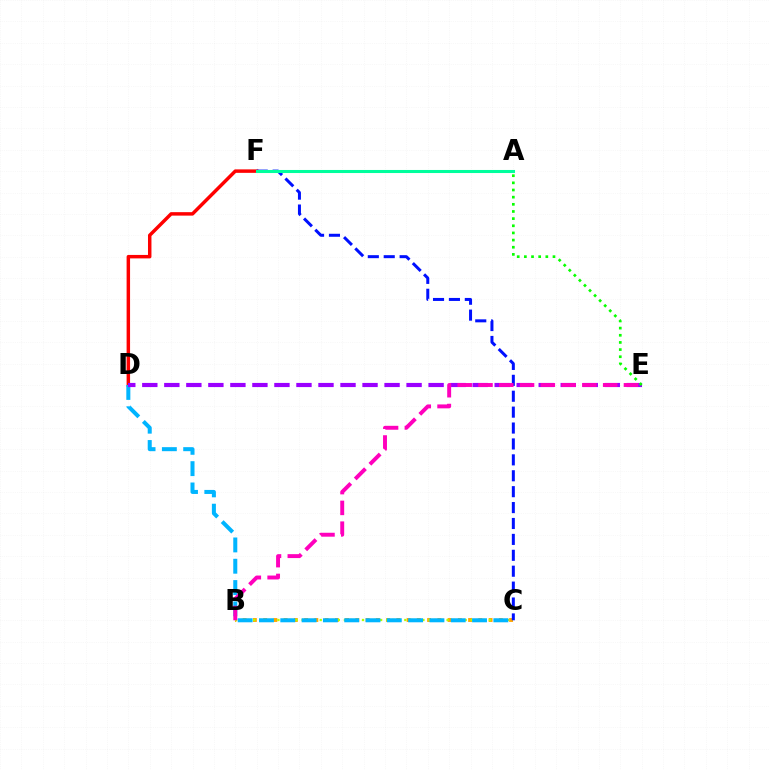{('D', 'F'): [{'color': '#ff0000', 'line_style': 'solid', 'thickness': 2.49}], ('B', 'C'): [{'color': '#ffa500', 'line_style': 'dotted', 'thickness': 2.78}, {'color': '#b3ff00', 'line_style': 'dotted', 'thickness': 1.64}], ('C', 'F'): [{'color': '#0010ff', 'line_style': 'dashed', 'thickness': 2.16}], ('C', 'D'): [{'color': '#00b5ff', 'line_style': 'dashed', 'thickness': 2.89}], ('A', 'F'): [{'color': '#00ff9d', 'line_style': 'solid', 'thickness': 2.21}], ('D', 'E'): [{'color': '#9b00ff', 'line_style': 'dashed', 'thickness': 2.99}], ('B', 'E'): [{'color': '#ff00bd', 'line_style': 'dashed', 'thickness': 2.82}], ('A', 'E'): [{'color': '#08ff00', 'line_style': 'dotted', 'thickness': 1.94}]}